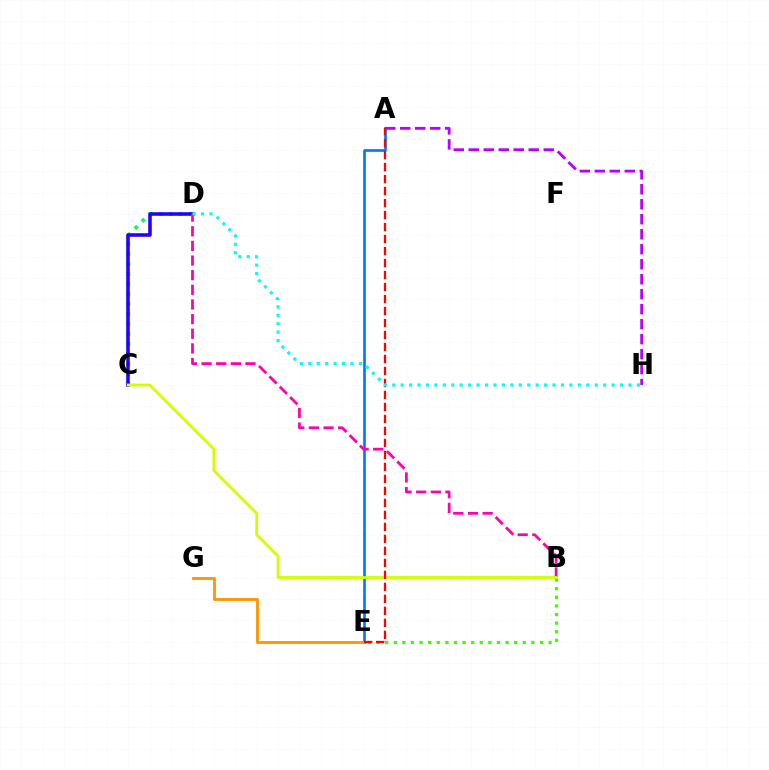{('C', 'D'): [{'color': '#00ff5c', 'line_style': 'dotted', 'thickness': 2.72}, {'color': '#2500ff', 'line_style': 'solid', 'thickness': 2.57}], ('B', 'E'): [{'color': '#3dff00', 'line_style': 'dotted', 'thickness': 2.34}], ('A', 'E'): [{'color': '#0074ff', 'line_style': 'solid', 'thickness': 1.88}, {'color': '#ff0000', 'line_style': 'dashed', 'thickness': 1.63}], ('E', 'G'): [{'color': '#ff9400', 'line_style': 'solid', 'thickness': 2.02}], ('A', 'H'): [{'color': '#b900ff', 'line_style': 'dashed', 'thickness': 2.04}], ('B', 'D'): [{'color': '#ff00ac', 'line_style': 'dashed', 'thickness': 1.99}], ('B', 'C'): [{'color': '#d1ff00', 'line_style': 'solid', 'thickness': 2.04}], ('D', 'H'): [{'color': '#00fff6', 'line_style': 'dotted', 'thickness': 2.29}]}